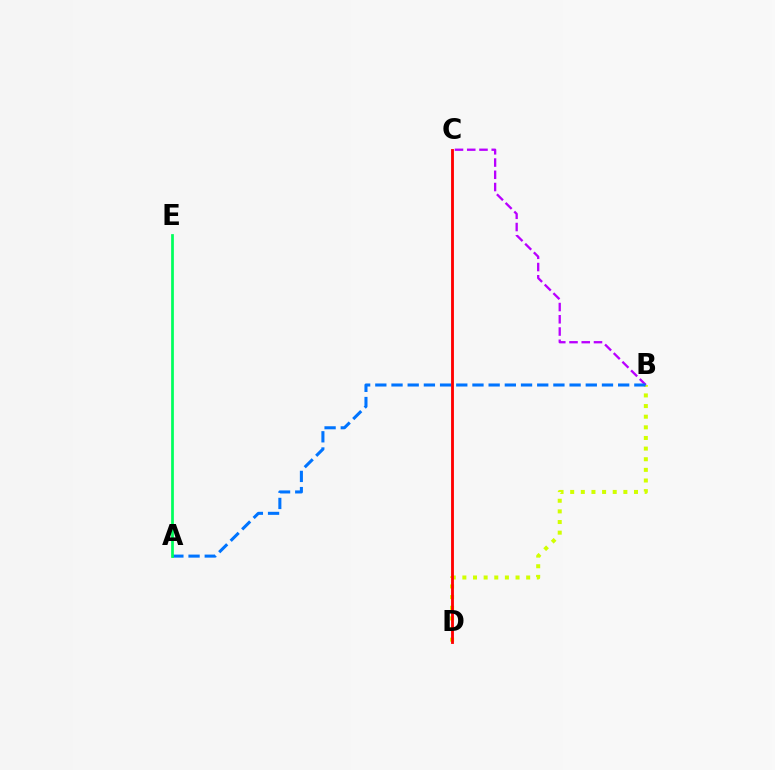{('B', 'D'): [{'color': '#d1ff00', 'line_style': 'dotted', 'thickness': 2.89}], ('B', 'C'): [{'color': '#b900ff', 'line_style': 'dashed', 'thickness': 1.66}], ('A', 'B'): [{'color': '#0074ff', 'line_style': 'dashed', 'thickness': 2.2}], ('C', 'D'): [{'color': '#ff0000', 'line_style': 'solid', 'thickness': 2.05}], ('A', 'E'): [{'color': '#00ff5c', 'line_style': 'solid', 'thickness': 1.97}]}